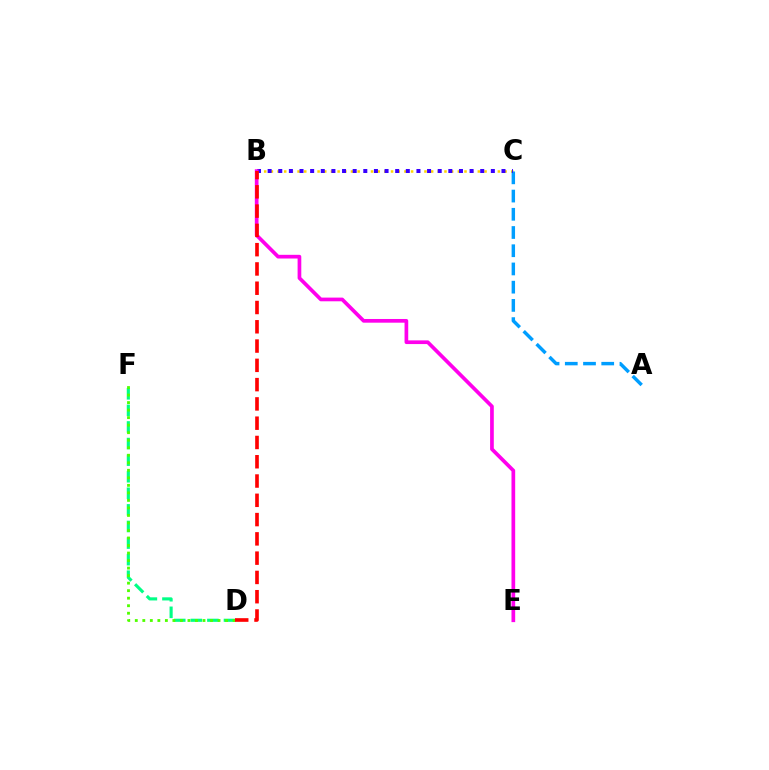{('B', 'C'): [{'color': '#ffd500', 'line_style': 'dotted', 'thickness': 1.81}, {'color': '#3700ff', 'line_style': 'dotted', 'thickness': 2.89}], ('A', 'C'): [{'color': '#009eff', 'line_style': 'dashed', 'thickness': 2.48}], ('D', 'F'): [{'color': '#00ff86', 'line_style': 'dashed', 'thickness': 2.25}, {'color': '#4fff00', 'line_style': 'dotted', 'thickness': 2.04}], ('B', 'E'): [{'color': '#ff00ed', 'line_style': 'solid', 'thickness': 2.66}], ('B', 'D'): [{'color': '#ff0000', 'line_style': 'dashed', 'thickness': 2.62}]}